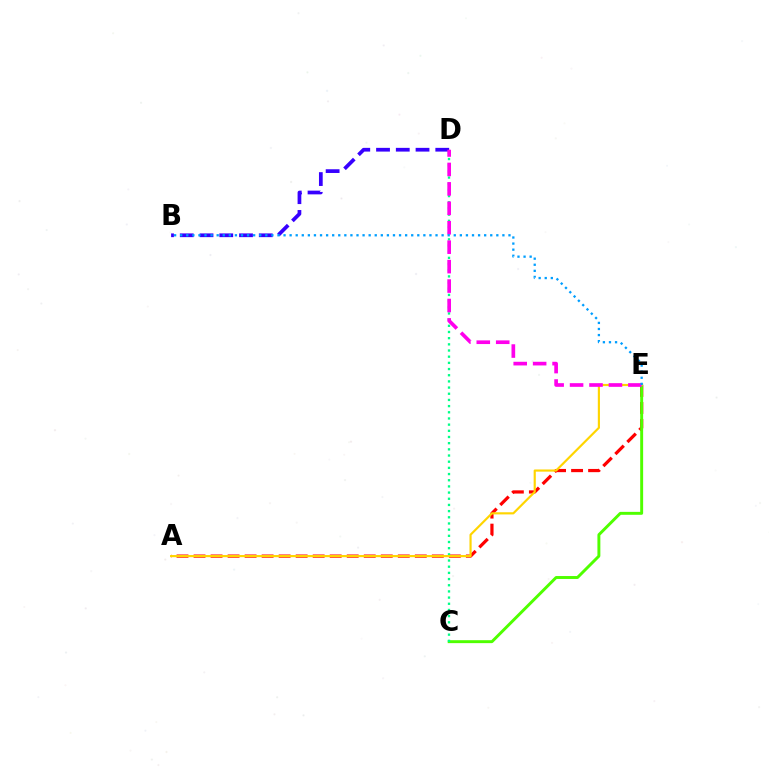{('A', 'E'): [{'color': '#ff0000', 'line_style': 'dashed', 'thickness': 2.31}, {'color': '#ffd500', 'line_style': 'solid', 'thickness': 1.56}], ('C', 'E'): [{'color': '#4fff00', 'line_style': 'solid', 'thickness': 2.11}], ('B', 'D'): [{'color': '#3700ff', 'line_style': 'dashed', 'thickness': 2.68}], ('C', 'D'): [{'color': '#00ff86', 'line_style': 'dotted', 'thickness': 1.68}], ('D', 'E'): [{'color': '#ff00ed', 'line_style': 'dashed', 'thickness': 2.64}], ('B', 'E'): [{'color': '#009eff', 'line_style': 'dotted', 'thickness': 1.65}]}